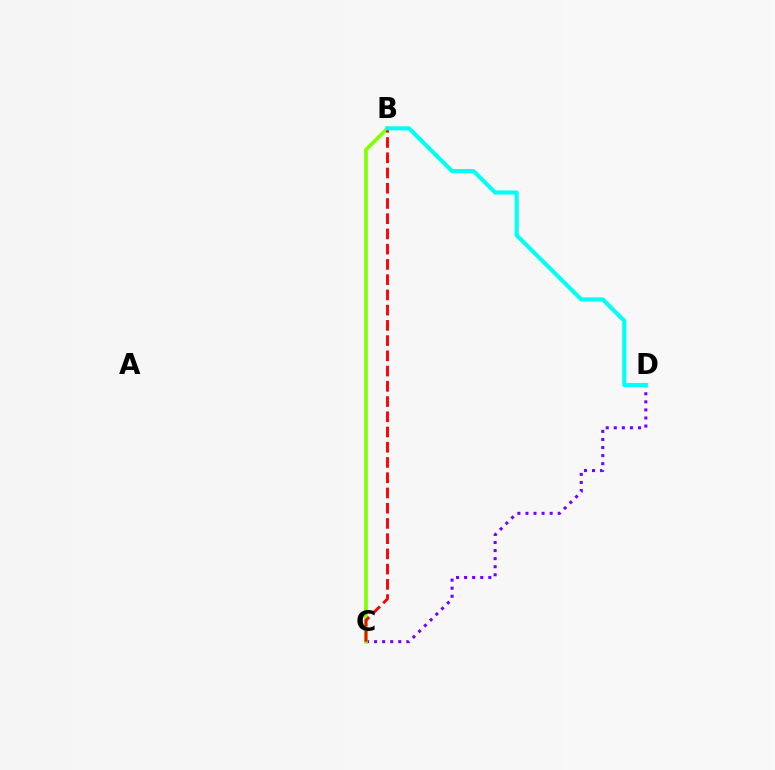{('C', 'D'): [{'color': '#7200ff', 'line_style': 'dotted', 'thickness': 2.19}], ('B', 'C'): [{'color': '#84ff00', 'line_style': 'solid', 'thickness': 2.67}, {'color': '#ff0000', 'line_style': 'dashed', 'thickness': 2.07}], ('B', 'D'): [{'color': '#00fff6', 'line_style': 'solid', 'thickness': 2.95}]}